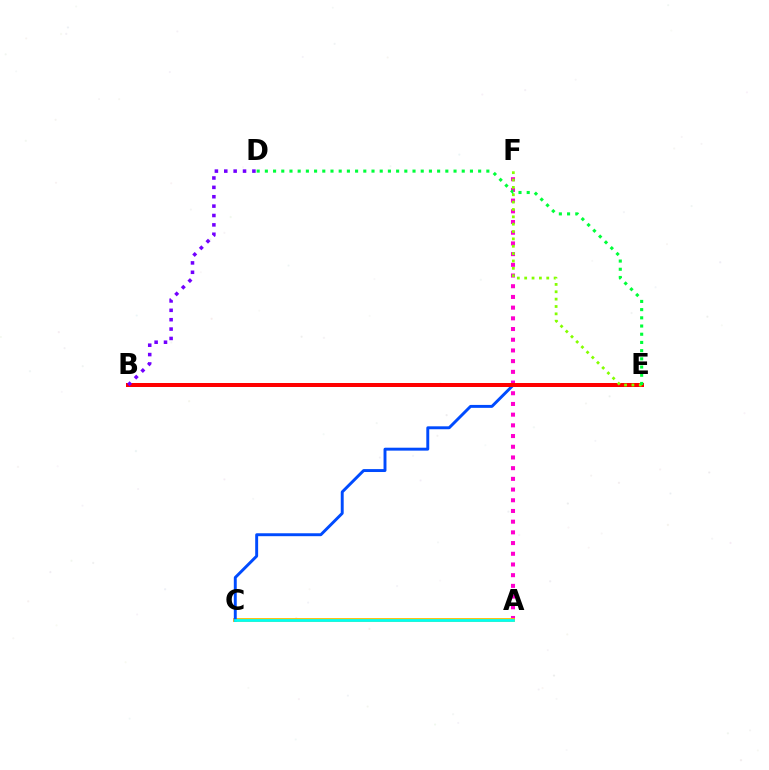{('A', 'F'): [{'color': '#ff00cf', 'line_style': 'dotted', 'thickness': 2.91}], ('A', 'C'): [{'color': '#ffbd00', 'line_style': 'solid', 'thickness': 2.75}, {'color': '#00fff6', 'line_style': 'solid', 'thickness': 1.95}], ('C', 'E'): [{'color': '#004bff', 'line_style': 'solid', 'thickness': 2.11}], ('B', 'E'): [{'color': '#ff0000', 'line_style': 'solid', 'thickness': 2.87}], ('E', 'F'): [{'color': '#84ff00', 'line_style': 'dotted', 'thickness': 2.0}], ('B', 'D'): [{'color': '#7200ff', 'line_style': 'dotted', 'thickness': 2.55}], ('D', 'E'): [{'color': '#00ff39', 'line_style': 'dotted', 'thickness': 2.23}]}